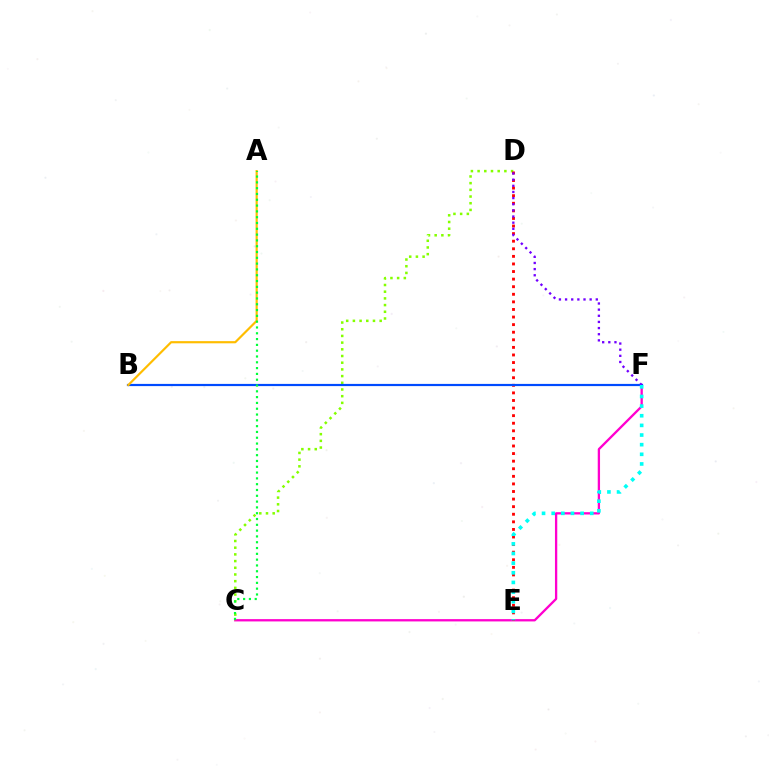{('C', 'F'): [{'color': '#ff00cf', 'line_style': 'solid', 'thickness': 1.66}], ('C', 'D'): [{'color': '#84ff00', 'line_style': 'dotted', 'thickness': 1.82}], ('D', 'E'): [{'color': '#ff0000', 'line_style': 'dotted', 'thickness': 2.06}], ('B', 'F'): [{'color': '#004bff', 'line_style': 'solid', 'thickness': 1.58}], ('A', 'B'): [{'color': '#ffbd00', 'line_style': 'solid', 'thickness': 1.57}], ('A', 'C'): [{'color': '#00ff39', 'line_style': 'dotted', 'thickness': 1.58}], ('D', 'F'): [{'color': '#7200ff', 'line_style': 'dotted', 'thickness': 1.67}], ('E', 'F'): [{'color': '#00fff6', 'line_style': 'dotted', 'thickness': 2.62}]}